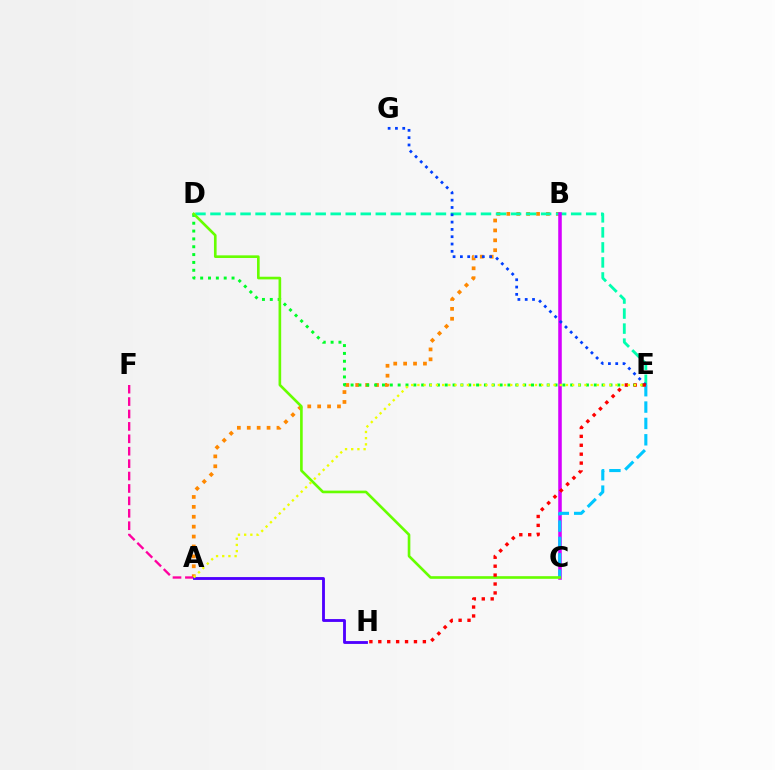{('A', 'B'): [{'color': '#ff8800', 'line_style': 'dotted', 'thickness': 2.69}], ('D', 'E'): [{'color': '#00ff27', 'line_style': 'dotted', 'thickness': 2.13}, {'color': '#00ffaf', 'line_style': 'dashed', 'thickness': 2.04}], ('B', 'C'): [{'color': '#d600ff', 'line_style': 'solid', 'thickness': 2.55}], ('C', 'E'): [{'color': '#00c7ff', 'line_style': 'dashed', 'thickness': 2.22}], ('A', 'F'): [{'color': '#ff00a0', 'line_style': 'dashed', 'thickness': 1.69}], ('E', 'G'): [{'color': '#003fff', 'line_style': 'dotted', 'thickness': 1.99}], ('C', 'D'): [{'color': '#66ff00', 'line_style': 'solid', 'thickness': 1.9}], ('A', 'H'): [{'color': '#4f00ff', 'line_style': 'solid', 'thickness': 2.05}], ('E', 'H'): [{'color': '#ff0000', 'line_style': 'dotted', 'thickness': 2.42}], ('A', 'E'): [{'color': '#eeff00', 'line_style': 'dotted', 'thickness': 1.68}]}